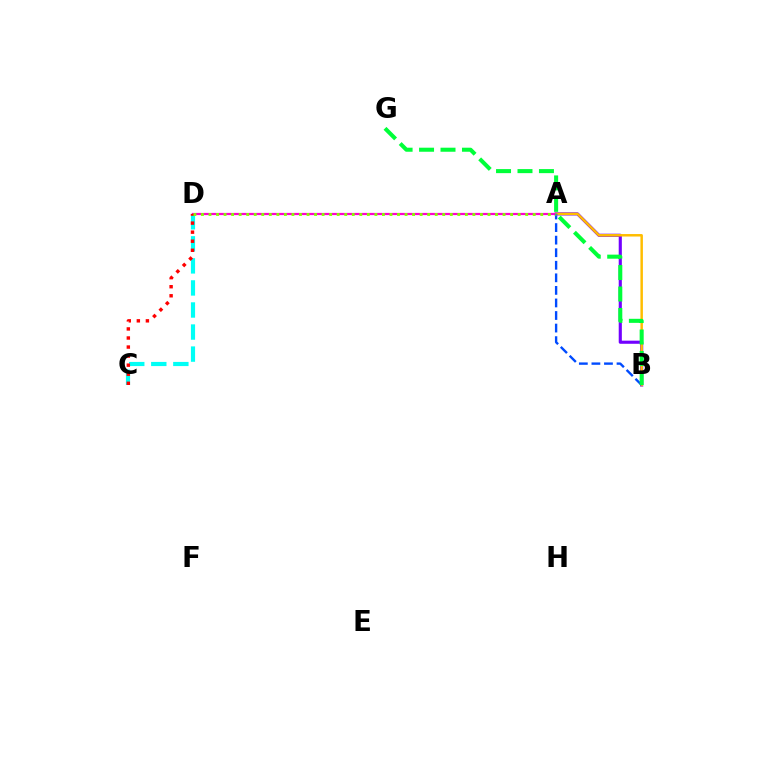{('A', 'B'): [{'color': '#7200ff', 'line_style': 'solid', 'thickness': 2.25}, {'color': '#ffbd00', 'line_style': 'solid', 'thickness': 1.79}, {'color': '#004bff', 'line_style': 'dashed', 'thickness': 1.71}], ('C', 'D'): [{'color': '#00fff6', 'line_style': 'dashed', 'thickness': 3.0}, {'color': '#ff0000', 'line_style': 'dotted', 'thickness': 2.46}], ('A', 'D'): [{'color': '#ff00cf', 'line_style': 'solid', 'thickness': 1.6}, {'color': '#84ff00', 'line_style': 'dotted', 'thickness': 2.05}], ('B', 'G'): [{'color': '#00ff39', 'line_style': 'dashed', 'thickness': 2.92}]}